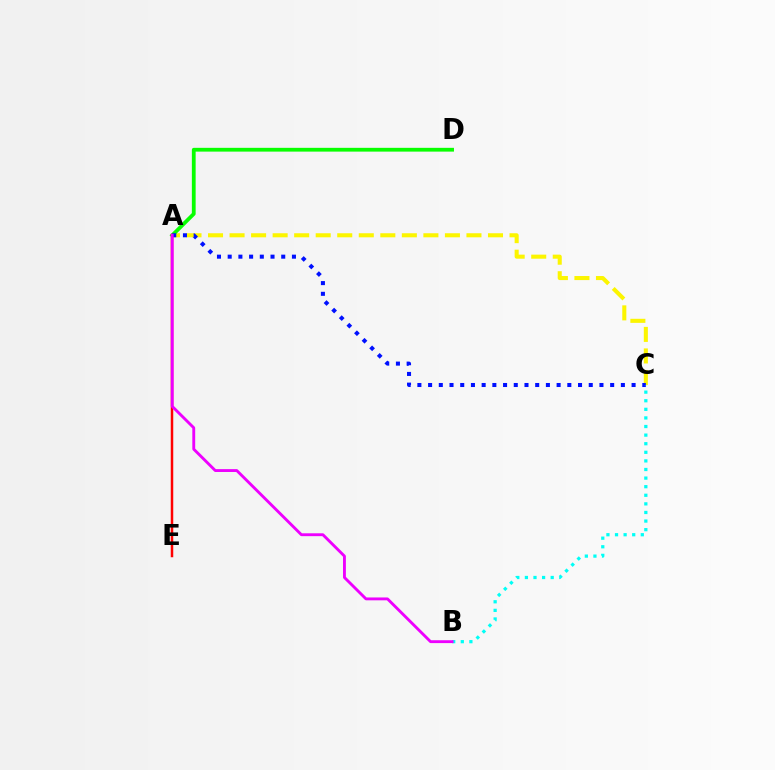{('A', 'C'): [{'color': '#fcf500', 'line_style': 'dashed', 'thickness': 2.93}, {'color': '#0010ff', 'line_style': 'dotted', 'thickness': 2.91}], ('A', 'D'): [{'color': '#08ff00', 'line_style': 'solid', 'thickness': 2.72}], ('A', 'E'): [{'color': '#ff0000', 'line_style': 'solid', 'thickness': 1.79}], ('B', 'C'): [{'color': '#00fff6', 'line_style': 'dotted', 'thickness': 2.34}], ('A', 'B'): [{'color': '#ee00ff', 'line_style': 'solid', 'thickness': 2.06}]}